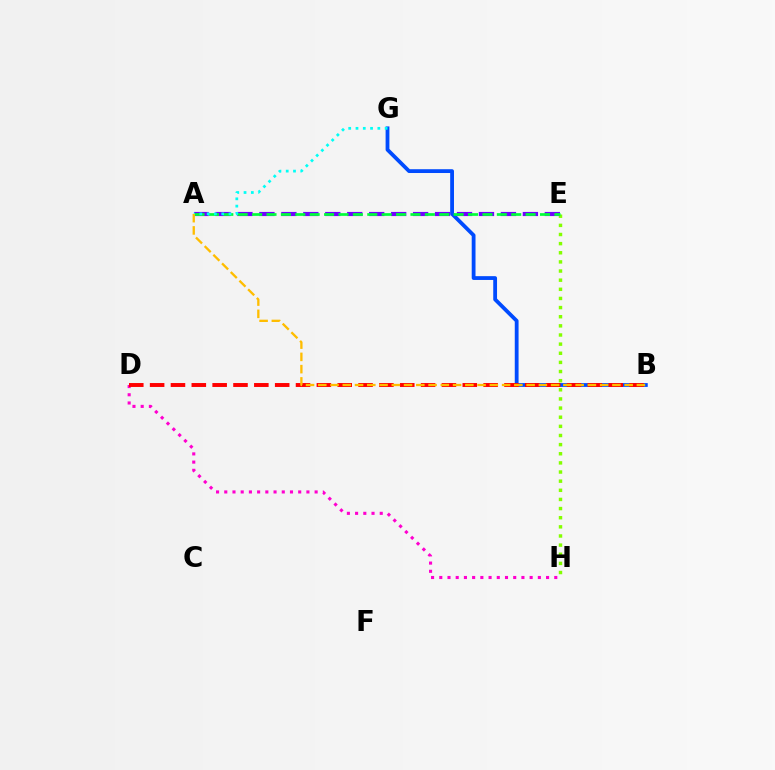{('B', 'G'): [{'color': '#004bff', 'line_style': 'solid', 'thickness': 2.74}], ('E', 'H'): [{'color': '#84ff00', 'line_style': 'dotted', 'thickness': 2.48}], ('D', 'H'): [{'color': '#ff00cf', 'line_style': 'dotted', 'thickness': 2.23}], ('A', 'E'): [{'color': '#7200ff', 'line_style': 'dashed', 'thickness': 2.98}, {'color': '#00ff39', 'line_style': 'dashed', 'thickness': 1.96}], ('B', 'D'): [{'color': '#ff0000', 'line_style': 'dashed', 'thickness': 2.83}], ('A', 'G'): [{'color': '#00fff6', 'line_style': 'dotted', 'thickness': 1.98}], ('A', 'B'): [{'color': '#ffbd00', 'line_style': 'dashed', 'thickness': 1.66}]}